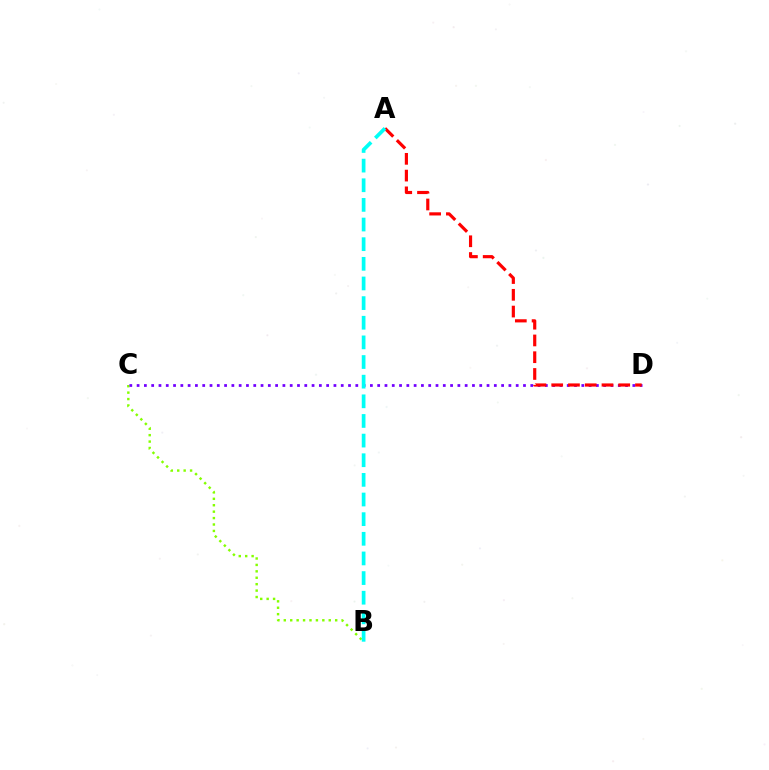{('B', 'C'): [{'color': '#84ff00', 'line_style': 'dotted', 'thickness': 1.75}], ('C', 'D'): [{'color': '#7200ff', 'line_style': 'dotted', 'thickness': 1.98}], ('A', 'D'): [{'color': '#ff0000', 'line_style': 'dashed', 'thickness': 2.28}], ('A', 'B'): [{'color': '#00fff6', 'line_style': 'dashed', 'thickness': 2.67}]}